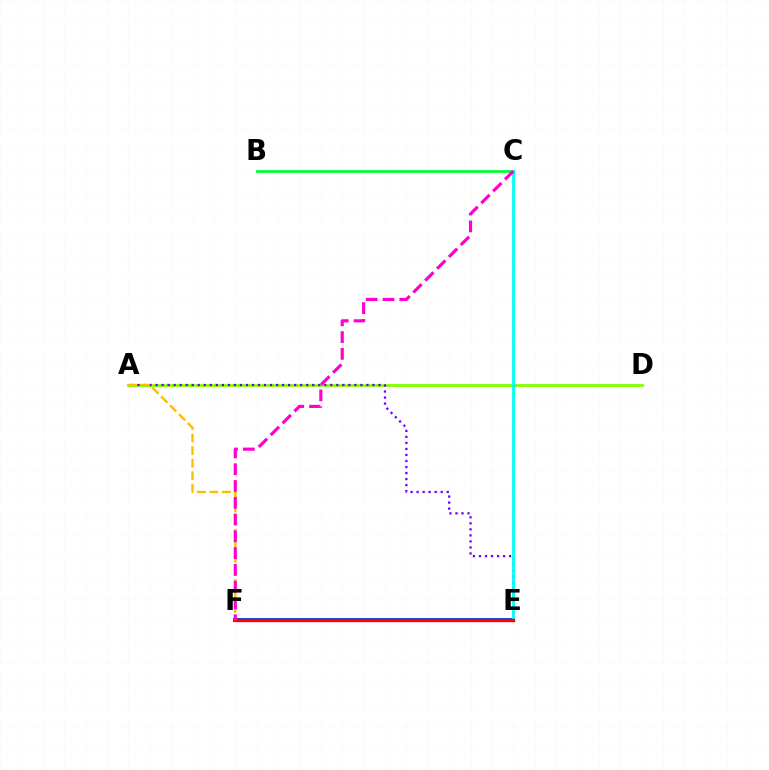{('B', 'C'): [{'color': '#00ff39', 'line_style': 'solid', 'thickness': 2.0}], ('E', 'F'): [{'color': '#004bff', 'line_style': 'solid', 'thickness': 2.86}, {'color': '#ff0000', 'line_style': 'solid', 'thickness': 2.39}], ('A', 'D'): [{'color': '#84ff00', 'line_style': 'solid', 'thickness': 2.04}], ('A', 'E'): [{'color': '#7200ff', 'line_style': 'dotted', 'thickness': 1.64}], ('C', 'E'): [{'color': '#00fff6', 'line_style': 'solid', 'thickness': 2.02}], ('A', 'F'): [{'color': '#ffbd00', 'line_style': 'dashed', 'thickness': 1.7}], ('C', 'F'): [{'color': '#ff00cf', 'line_style': 'dashed', 'thickness': 2.28}]}